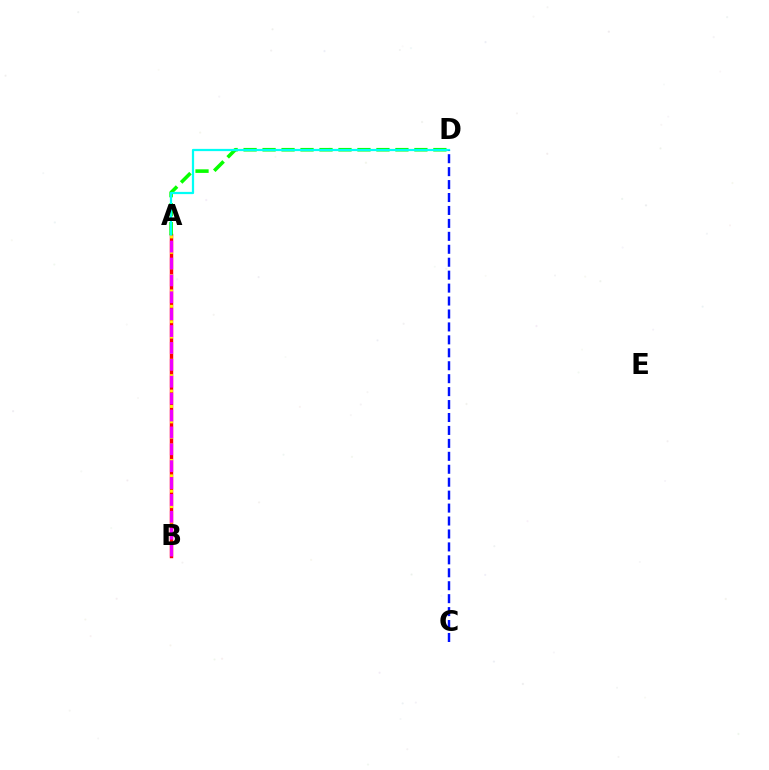{('A', 'B'): [{'color': '#ff0000', 'line_style': 'solid', 'thickness': 2.47}, {'color': '#fcf500', 'line_style': 'dotted', 'thickness': 2.09}, {'color': '#ee00ff', 'line_style': 'dashed', 'thickness': 2.29}], ('A', 'D'): [{'color': '#08ff00', 'line_style': 'dashed', 'thickness': 2.58}, {'color': '#00fff6', 'line_style': 'solid', 'thickness': 1.61}], ('C', 'D'): [{'color': '#0010ff', 'line_style': 'dashed', 'thickness': 1.76}]}